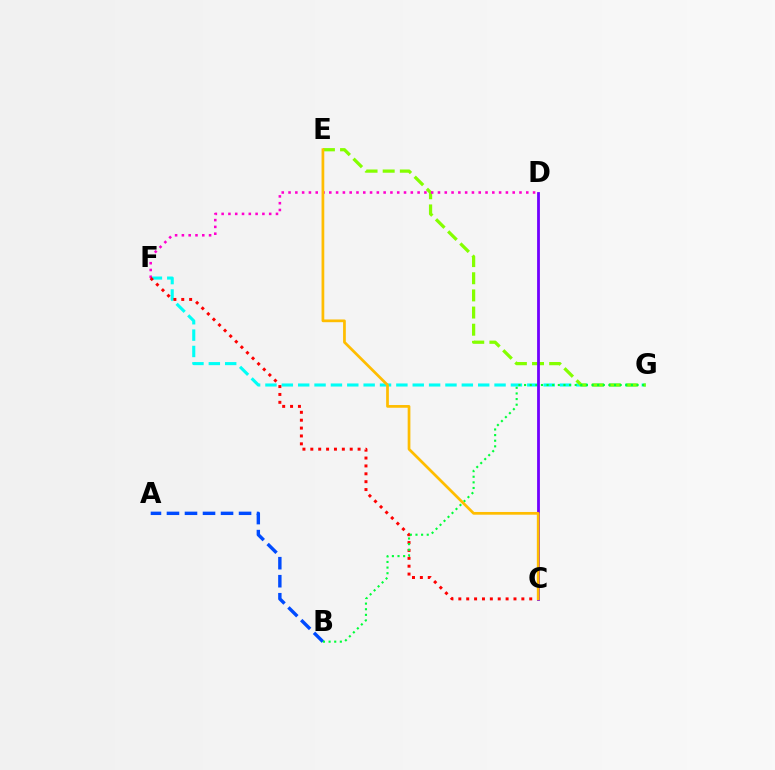{('F', 'G'): [{'color': '#00fff6', 'line_style': 'dashed', 'thickness': 2.22}], ('E', 'G'): [{'color': '#84ff00', 'line_style': 'dashed', 'thickness': 2.33}], ('D', 'F'): [{'color': '#ff00cf', 'line_style': 'dotted', 'thickness': 1.85}], ('C', 'F'): [{'color': '#ff0000', 'line_style': 'dotted', 'thickness': 2.14}], ('A', 'B'): [{'color': '#004bff', 'line_style': 'dashed', 'thickness': 2.45}], ('B', 'G'): [{'color': '#00ff39', 'line_style': 'dotted', 'thickness': 1.53}], ('C', 'D'): [{'color': '#7200ff', 'line_style': 'solid', 'thickness': 2.02}], ('C', 'E'): [{'color': '#ffbd00', 'line_style': 'solid', 'thickness': 1.97}]}